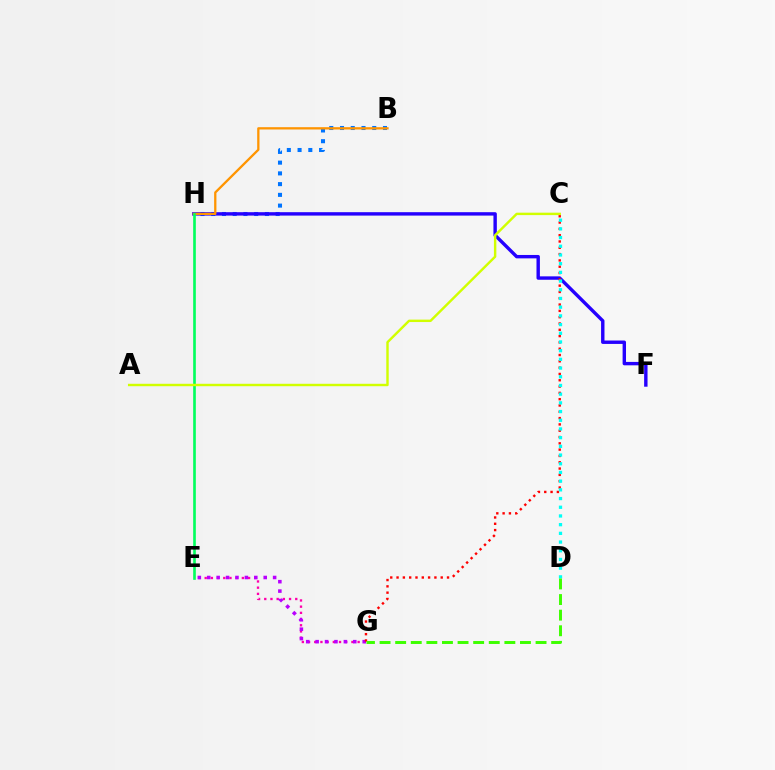{('B', 'H'): [{'color': '#0074ff', 'line_style': 'dotted', 'thickness': 2.92}, {'color': '#ff9400', 'line_style': 'solid', 'thickness': 1.65}], ('F', 'H'): [{'color': '#2500ff', 'line_style': 'solid', 'thickness': 2.45}], ('E', 'G'): [{'color': '#ff00ac', 'line_style': 'dotted', 'thickness': 1.68}, {'color': '#b900ff', 'line_style': 'dotted', 'thickness': 2.56}], ('E', 'H'): [{'color': '#00ff5c', 'line_style': 'solid', 'thickness': 1.9}], ('C', 'G'): [{'color': '#ff0000', 'line_style': 'dotted', 'thickness': 1.71}], ('C', 'D'): [{'color': '#00fff6', 'line_style': 'dotted', 'thickness': 2.36}], ('A', 'C'): [{'color': '#d1ff00', 'line_style': 'solid', 'thickness': 1.74}], ('D', 'G'): [{'color': '#3dff00', 'line_style': 'dashed', 'thickness': 2.12}]}